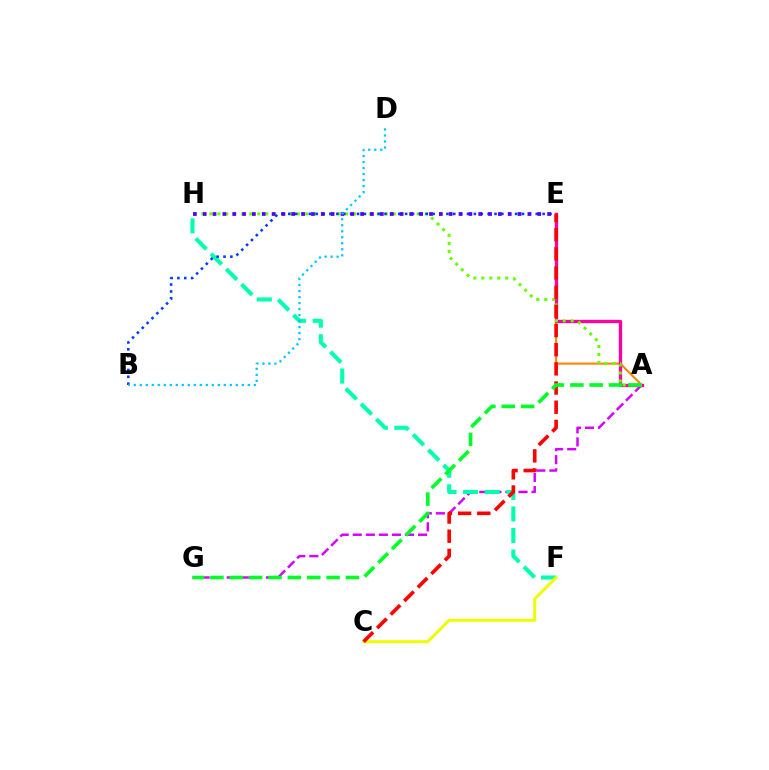{('A', 'G'): [{'color': '#d600ff', 'line_style': 'dashed', 'thickness': 1.78}, {'color': '#00ff27', 'line_style': 'dashed', 'thickness': 2.63}], ('A', 'E'): [{'color': '#ff8800', 'line_style': 'solid', 'thickness': 1.55}, {'color': '#ff00a0', 'line_style': 'solid', 'thickness': 2.39}], ('F', 'H'): [{'color': '#00ffaf', 'line_style': 'dashed', 'thickness': 2.93}], ('A', 'H'): [{'color': '#66ff00', 'line_style': 'dotted', 'thickness': 2.17}], ('C', 'F'): [{'color': '#eeff00', 'line_style': 'solid', 'thickness': 2.15}], ('C', 'E'): [{'color': '#ff0000', 'line_style': 'dashed', 'thickness': 2.6}], ('B', 'E'): [{'color': '#003fff', 'line_style': 'dotted', 'thickness': 1.87}], ('E', 'H'): [{'color': '#4f00ff', 'line_style': 'dotted', 'thickness': 2.67}], ('B', 'D'): [{'color': '#00c7ff', 'line_style': 'dotted', 'thickness': 1.63}]}